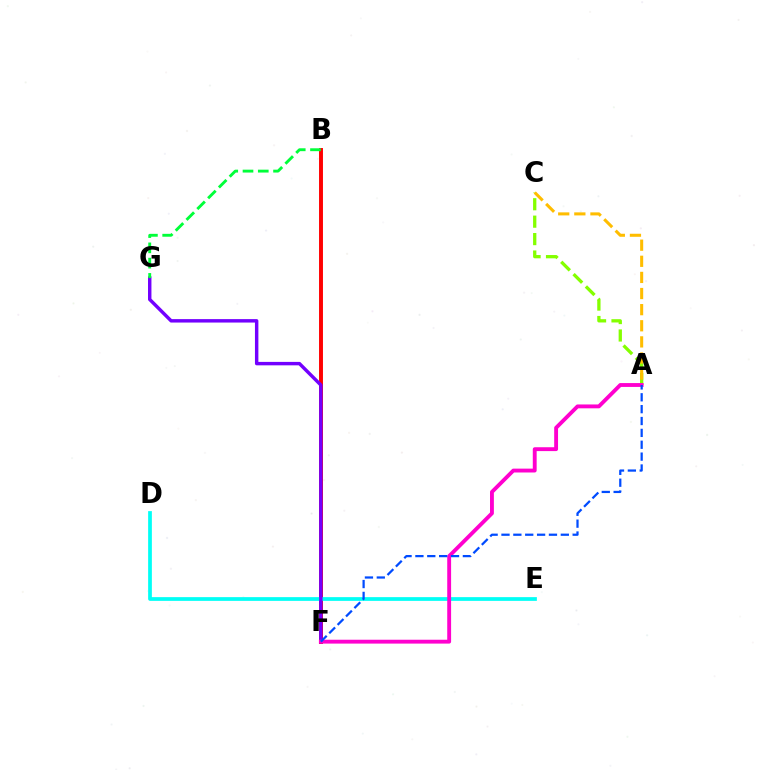{('B', 'F'): [{'color': '#ff0000', 'line_style': 'solid', 'thickness': 2.83}], ('A', 'C'): [{'color': '#84ff00', 'line_style': 'dashed', 'thickness': 2.37}, {'color': '#ffbd00', 'line_style': 'dashed', 'thickness': 2.19}], ('D', 'E'): [{'color': '#00fff6', 'line_style': 'solid', 'thickness': 2.69}], ('F', 'G'): [{'color': '#7200ff', 'line_style': 'solid', 'thickness': 2.47}], ('A', 'F'): [{'color': '#ff00cf', 'line_style': 'solid', 'thickness': 2.78}, {'color': '#004bff', 'line_style': 'dashed', 'thickness': 1.61}], ('B', 'G'): [{'color': '#00ff39', 'line_style': 'dashed', 'thickness': 2.07}]}